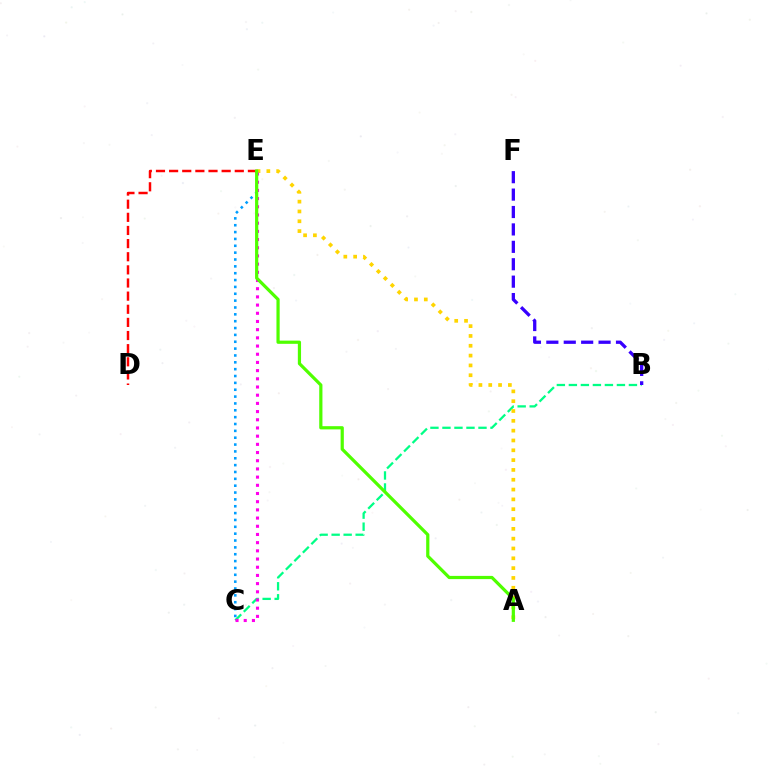{('B', 'C'): [{'color': '#00ff86', 'line_style': 'dashed', 'thickness': 1.63}], ('A', 'E'): [{'color': '#ffd500', 'line_style': 'dotted', 'thickness': 2.67}, {'color': '#4fff00', 'line_style': 'solid', 'thickness': 2.31}], ('C', 'E'): [{'color': '#009eff', 'line_style': 'dotted', 'thickness': 1.86}, {'color': '#ff00ed', 'line_style': 'dotted', 'thickness': 2.23}], ('D', 'E'): [{'color': '#ff0000', 'line_style': 'dashed', 'thickness': 1.78}], ('B', 'F'): [{'color': '#3700ff', 'line_style': 'dashed', 'thickness': 2.37}]}